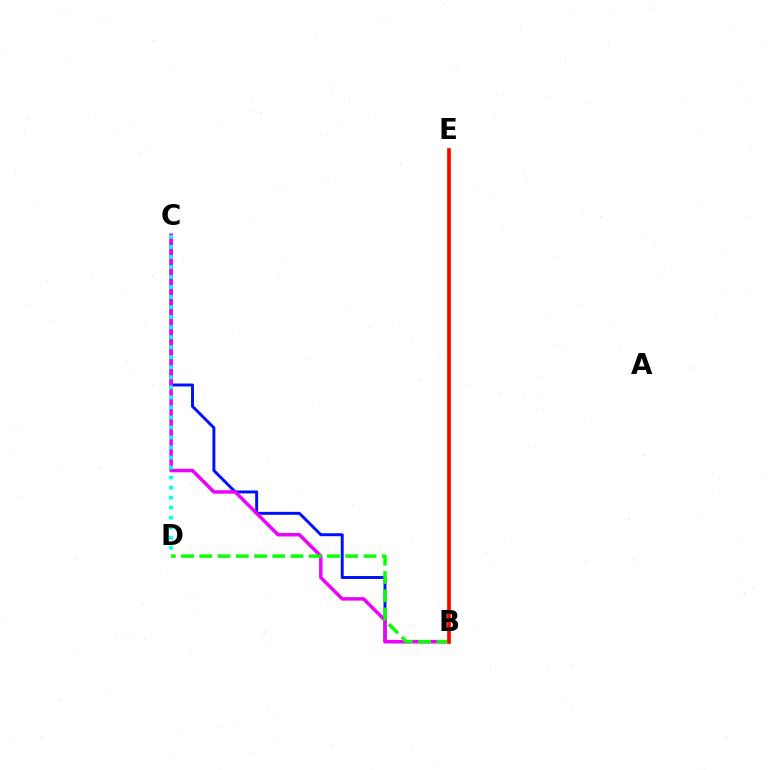{('B', 'C'): [{'color': '#0010ff', 'line_style': 'solid', 'thickness': 2.12}, {'color': '#ee00ff', 'line_style': 'solid', 'thickness': 2.5}], ('B', 'D'): [{'color': '#08ff00', 'line_style': 'dashed', 'thickness': 2.48}], ('B', 'E'): [{'color': '#fcf500', 'line_style': 'solid', 'thickness': 2.67}, {'color': '#ff0000', 'line_style': 'solid', 'thickness': 2.6}], ('C', 'D'): [{'color': '#00fff6', 'line_style': 'dotted', 'thickness': 2.72}]}